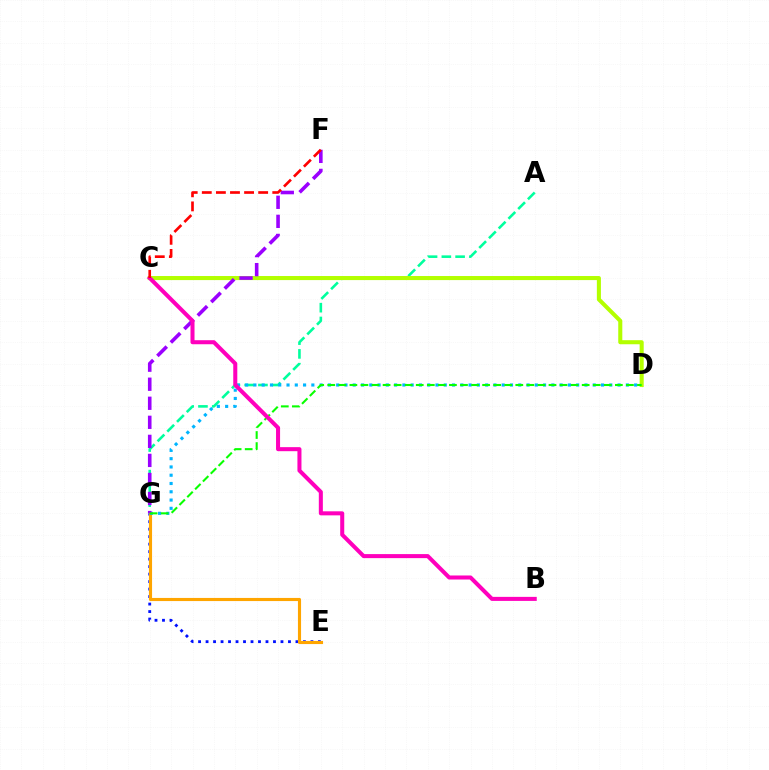{('A', 'G'): [{'color': '#00ff9d', 'line_style': 'dashed', 'thickness': 1.87}], ('E', 'G'): [{'color': '#0010ff', 'line_style': 'dotted', 'thickness': 2.04}, {'color': '#ffa500', 'line_style': 'solid', 'thickness': 2.25}], ('C', 'D'): [{'color': '#b3ff00', 'line_style': 'solid', 'thickness': 2.93}], ('D', 'G'): [{'color': '#00b5ff', 'line_style': 'dotted', 'thickness': 2.25}, {'color': '#08ff00', 'line_style': 'dashed', 'thickness': 1.5}], ('F', 'G'): [{'color': '#9b00ff', 'line_style': 'dashed', 'thickness': 2.59}], ('B', 'C'): [{'color': '#ff00bd', 'line_style': 'solid', 'thickness': 2.91}], ('C', 'F'): [{'color': '#ff0000', 'line_style': 'dashed', 'thickness': 1.91}]}